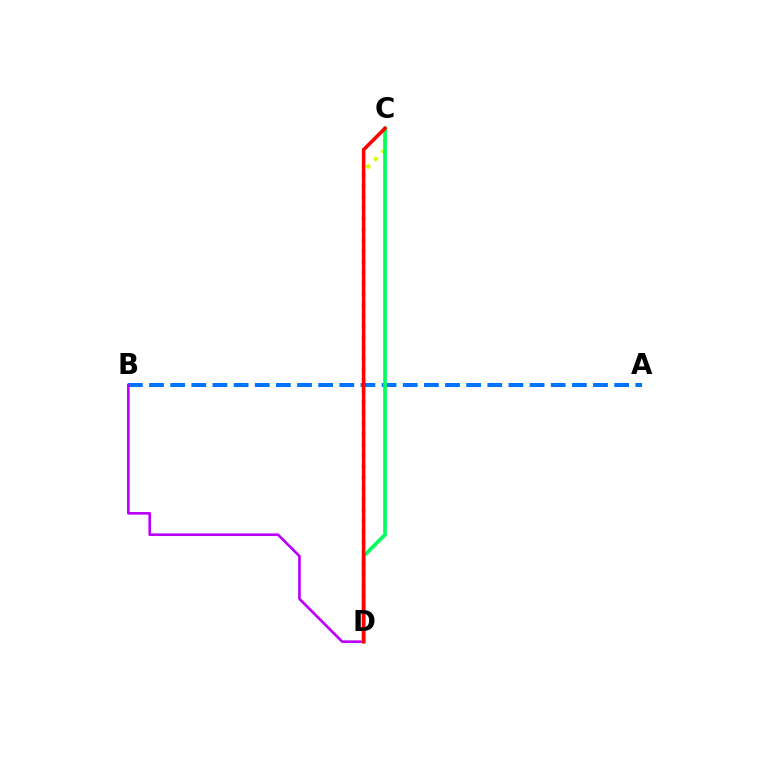{('A', 'B'): [{'color': '#0074ff', 'line_style': 'dashed', 'thickness': 2.87}], ('B', 'D'): [{'color': '#b900ff', 'line_style': 'solid', 'thickness': 1.89}], ('C', 'D'): [{'color': '#d1ff00', 'line_style': 'dotted', 'thickness': 2.93}, {'color': '#00ff5c', 'line_style': 'solid', 'thickness': 2.63}, {'color': '#ff0000', 'line_style': 'solid', 'thickness': 2.55}]}